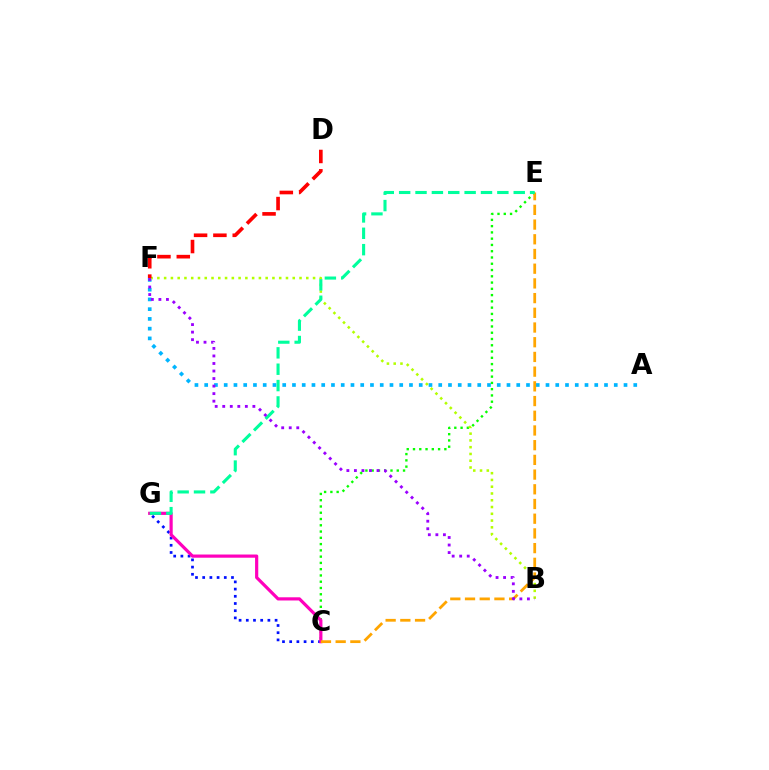{('A', 'F'): [{'color': '#00b5ff', 'line_style': 'dotted', 'thickness': 2.65}], ('C', 'G'): [{'color': '#0010ff', 'line_style': 'dotted', 'thickness': 1.96}, {'color': '#ff00bd', 'line_style': 'solid', 'thickness': 2.3}], ('C', 'E'): [{'color': '#08ff00', 'line_style': 'dotted', 'thickness': 1.7}, {'color': '#ffa500', 'line_style': 'dashed', 'thickness': 2.0}], ('B', 'F'): [{'color': '#b3ff00', 'line_style': 'dotted', 'thickness': 1.84}, {'color': '#9b00ff', 'line_style': 'dotted', 'thickness': 2.05}], ('D', 'F'): [{'color': '#ff0000', 'line_style': 'dashed', 'thickness': 2.63}], ('E', 'G'): [{'color': '#00ff9d', 'line_style': 'dashed', 'thickness': 2.22}]}